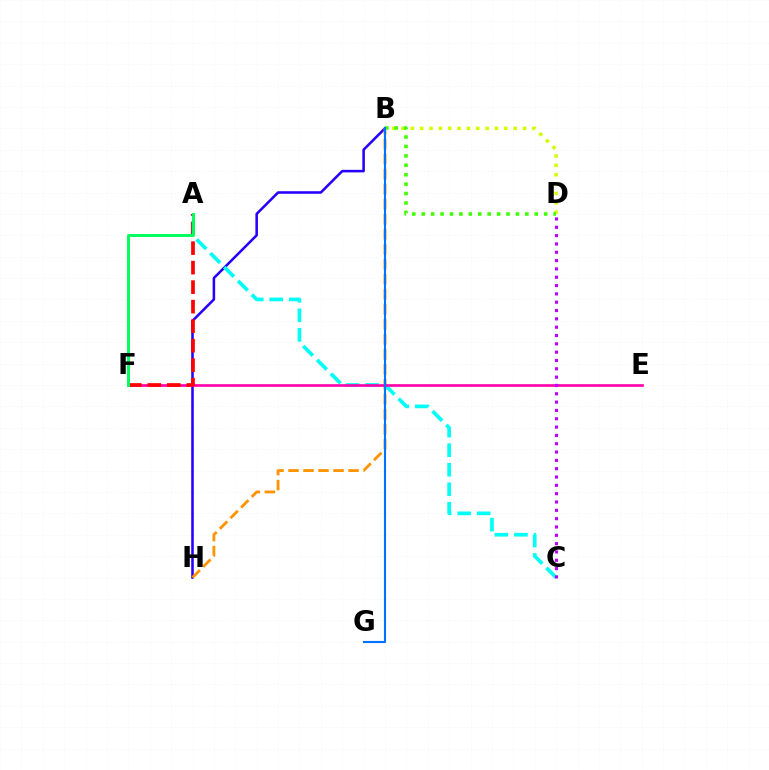{('B', 'D'): [{'color': '#d1ff00', 'line_style': 'dotted', 'thickness': 2.54}, {'color': '#3dff00', 'line_style': 'dotted', 'thickness': 2.56}], ('B', 'H'): [{'color': '#2500ff', 'line_style': 'solid', 'thickness': 1.84}, {'color': '#ff9400', 'line_style': 'dashed', 'thickness': 2.04}], ('A', 'C'): [{'color': '#00fff6', 'line_style': 'dashed', 'thickness': 2.65}], ('E', 'F'): [{'color': '#ff00ac', 'line_style': 'solid', 'thickness': 1.92}], ('A', 'F'): [{'color': '#ff0000', 'line_style': 'dashed', 'thickness': 2.65}, {'color': '#00ff5c', 'line_style': 'solid', 'thickness': 2.11}], ('B', 'G'): [{'color': '#0074ff', 'line_style': 'solid', 'thickness': 1.53}], ('C', 'D'): [{'color': '#b900ff', 'line_style': 'dotted', 'thickness': 2.26}]}